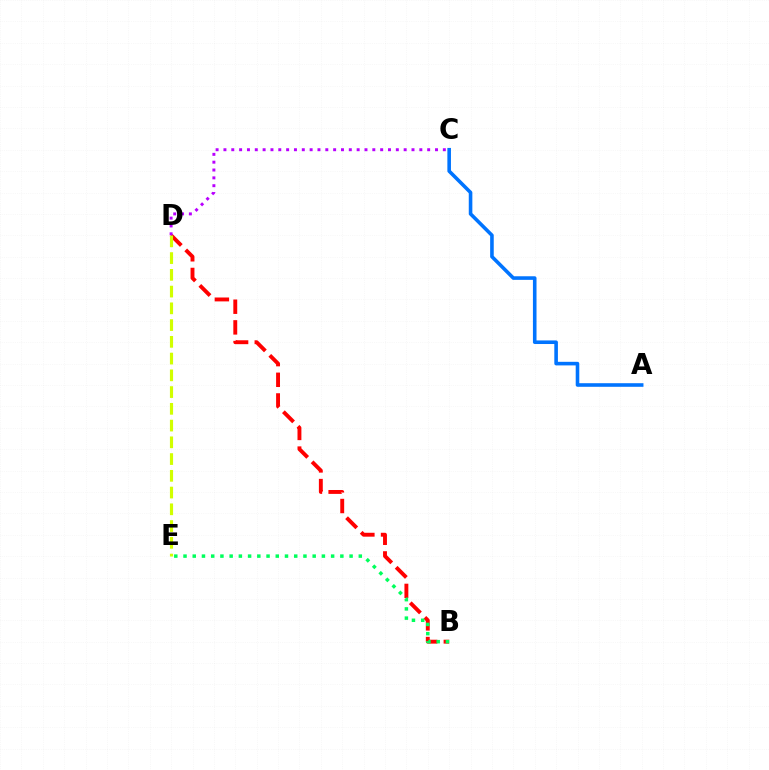{('B', 'D'): [{'color': '#ff0000', 'line_style': 'dashed', 'thickness': 2.81}], ('B', 'E'): [{'color': '#00ff5c', 'line_style': 'dotted', 'thickness': 2.51}], ('D', 'E'): [{'color': '#d1ff00', 'line_style': 'dashed', 'thickness': 2.28}], ('A', 'C'): [{'color': '#0074ff', 'line_style': 'solid', 'thickness': 2.58}], ('C', 'D'): [{'color': '#b900ff', 'line_style': 'dotted', 'thickness': 2.13}]}